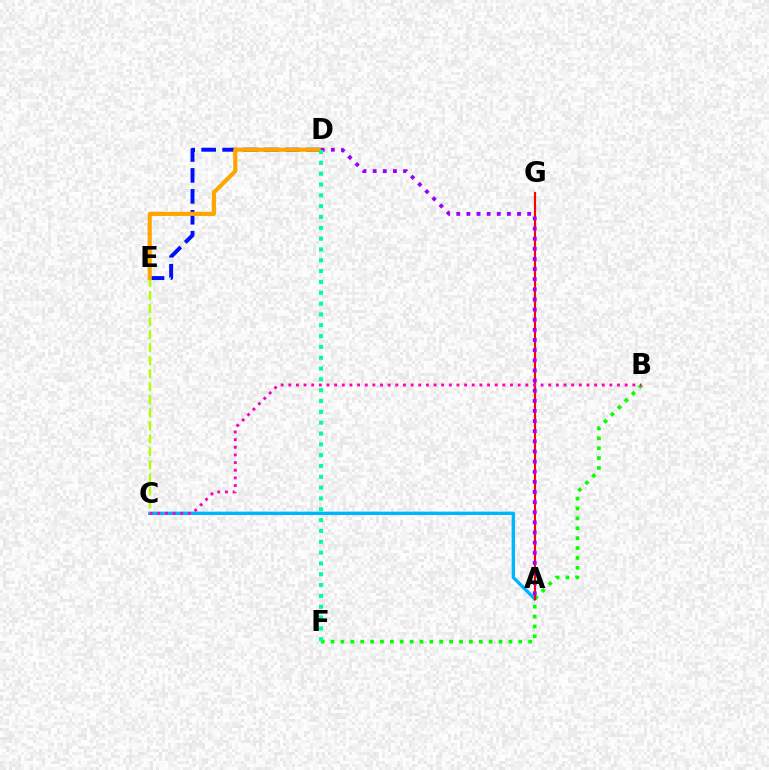{('A', 'C'): [{'color': '#00b5ff', 'line_style': 'solid', 'thickness': 2.44}], ('D', 'E'): [{'color': '#0010ff', 'line_style': 'dashed', 'thickness': 2.84}, {'color': '#ffa500', 'line_style': 'solid', 'thickness': 2.97}], ('C', 'E'): [{'color': '#b3ff00', 'line_style': 'dashed', 'thickness': 1.77}], ('B', 'F'): [{'color': '#08ff00', 'line_style': 'dotted', 'thickness': 2.68}], ('A', 'G'): [{'color': '#ff0000', 'line_style': 'solid', 'thickness': 1.56}], ('A', 'D'): [{'color': '#9b00ff', 'line_style': 'dotted', 'thickness': 2.75}], ('B', 'C'): [{'color': '#ff00bd', 'line_style': 'dotted', 'thickness': 2.08}], ('D', 'F'): [{'color': '#00ff9d', 'line_style': 'dotted', 'thickness': 2.94}]}